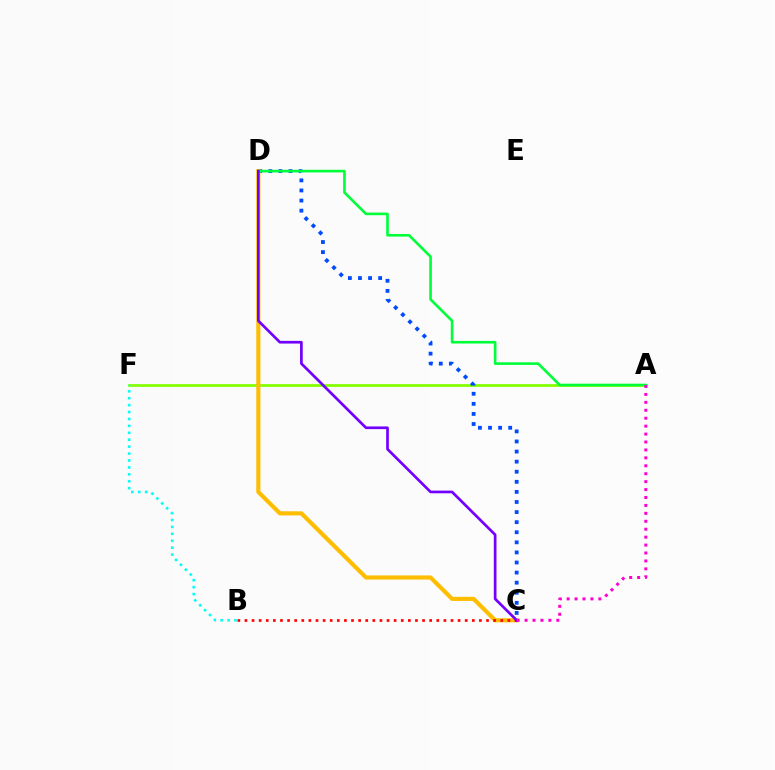{('A', 'F'): [{'color': '#84ff00', 'line_style': 'solid', 'thickness': 1.98}], ('C', 'D'): [{'color': '#004bff', 'line_style': 'dotted', 'thickness': 2.74}, {'color': '#ffbd00', 'line_style': 'solid', 'thickness': 2.96}, {'color': '#7200ff', 'line_style': 'solid', 'thickness': 1.94}], ('A', 'D'): [{'color': '#00ff39', 'line_style': 'solid', 'thickness': 1.89}], ('B', 'F'): [{'color': '#00fff6', 'line_style': 'dotted', 'thickness': 1.88}], ('B', 'C'): [{'color': '#ff0000', 'line_style': 'dotted', 'thickness': 1.93}], ('A', 'C'): [{'color': '#ff00cf', 'line_style': 'dotted', 'thickness': 2.15}]}